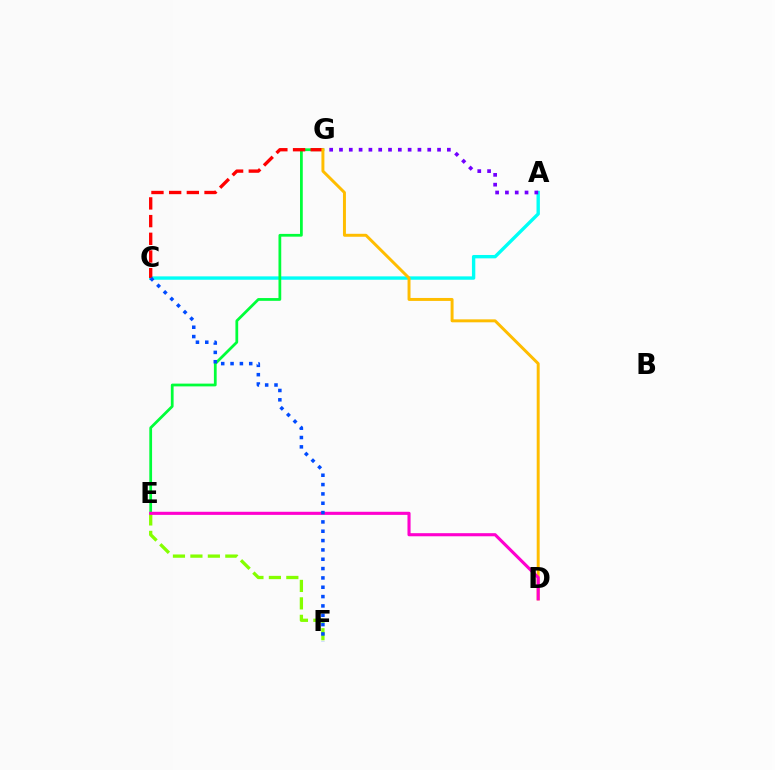{('A', 'C'): [{'color': '#00fff6', 'line_style': 'solid', 'thickness': 2.43}], ('E', 'G'): [{'color': '#00ff39', 'line_style': 'solid', 'thickness': 1.99}], ('C', 'G'): [{'color': '#ff0000', 'line_style': 'dashed', 'thickness': 2.4}], ('A', 'G'): [{'color': '#7200ff', 'line_style': 'dotted', 'thickness': 2.66}], ('E', 'F'): [{'color': '#84ff00', 'line_style': 'dashed', 'thickness': 2.37}], ('D', 'G'): [{'color': '#ffbd00', 'line_style': 'solid', 'thickness': 2.13}], ('D', 'E'): [{'color': '#ff00cf', 'line_style': 'solid', 'thickness': 2.23}], ('C', 'F'): [{'color': '#004bff', 'line_style': 'dotted', 'thickness': 2.54}]}